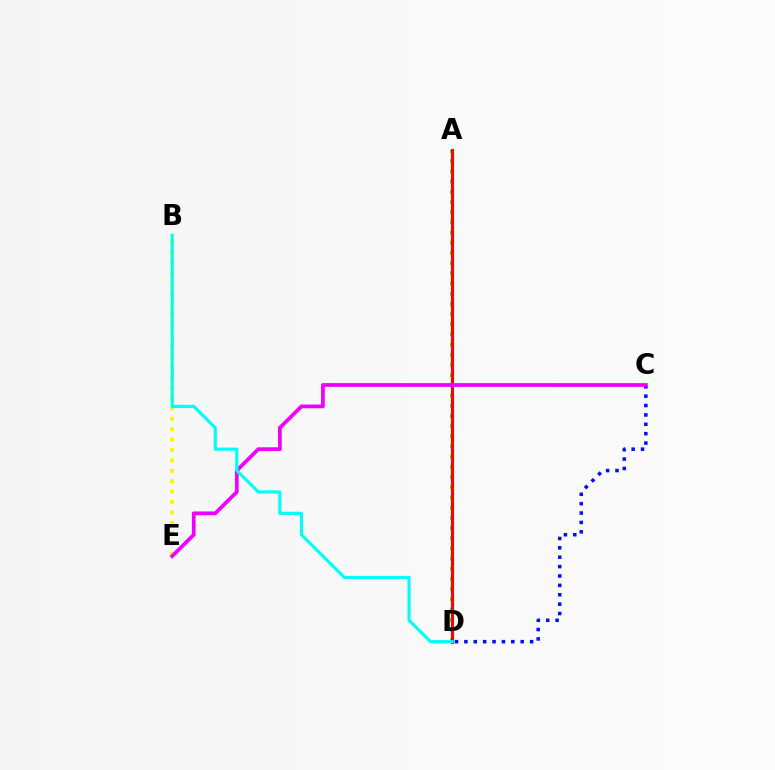{('A', 'D'): [{'color': '#08ff00', 'line_style': 'dotted', 'thickness': 2.77}, {'color': '#ff0000', 'line_style': 'solid', 'thickness': 2.26}], ('B', 'E'): [{'color': '#fcf500', 'line_style': 'dotted', 'thickness': 2.83}], ('C', 'D'): [{'color': '#0010ff', 'line_style': 'dotted', 'thickness': 2.55}], ('C', 'E'): [{'color': '#ee00ff', 'line_style': 'solid', 'thickness': 2.7}], ('B', 'D'): [{'color': '#00fff6', 'line_style': 'solid', 'thickness': 2.28}]}